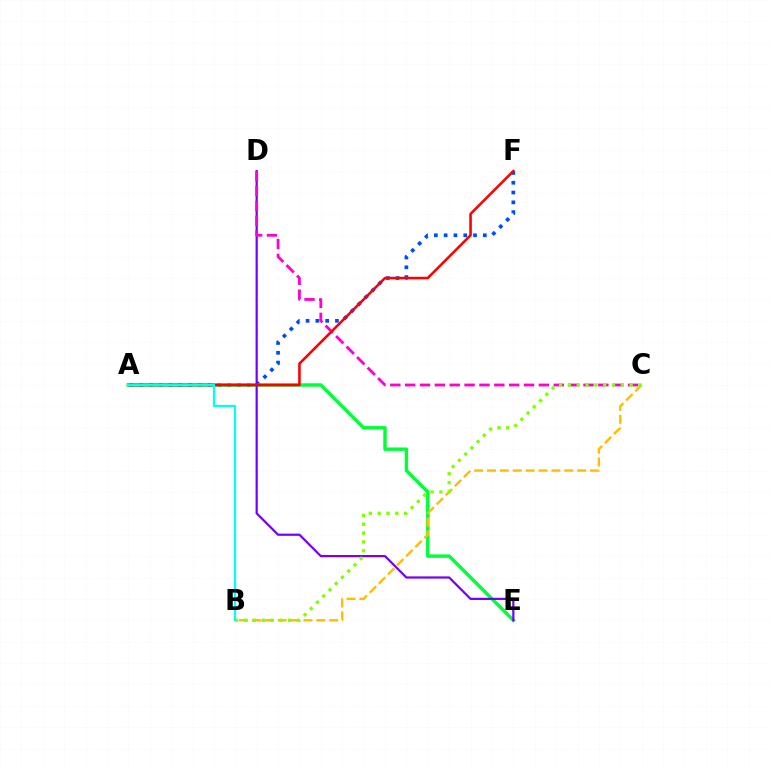{('A', 'F'): [{'color': '#004bff', 'line_style': 'dotted', 'thickness': 2.66}, {'color': '#ff0000', 'line_style': 'solid', 'thickness': 1.86}], ('A', 'E'): [{'color': '#00ff39', 'line_style': 'solid', 'thickness': 2.47}], ('D', 'E'): [{'color': '#7200ff', 'line_style': 'solid', 'thickness': 1.59}], ('C', 'D'): [{'color': '#ff00cf', 'line_style': 'dashed', 'thickness': 2.02}], ('B', 'C'): [{'color': '#ffbd00', 'line_style': 'dashed', 'thickness': 1.75}, {'color': '#84ff00', 'line_style': 'dotted', 'thickness': 2.4}], ('A', 'B'): [{'color': '#00fff6', 'line_style': 'solid', 'thickness': 1.63}]}